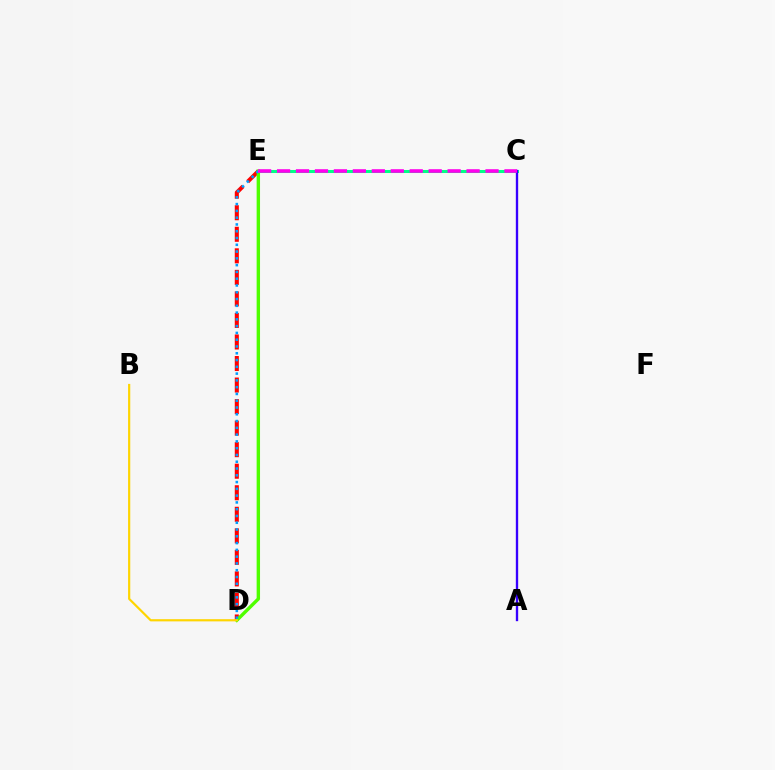{('C', 'E'): [{'color': '#00ff86', 'line_style': 'solid', 'thickness': 2.17}, {'color': '#ff00ed', 'line_style': 'dashed', 'thickness': 2.57}], ('A', 'C'): [{'color': '#3700ff', 'line_style': 'solid', 'thickness': 1.7}], ('D', 'E'): [{'color': '#ff0000', 'line_style': 'dashed', 'thickness': 2.93}, {'color': '#4fff00', 'line_style': 'solid', 'thickness': 2.45}, {'color': '#009eff', 'line_style': 'dotted', 'thickness': 1.84}], ('B', 'D'): [{'color': '#ffd500', 'line_style': 'solid', 'thickness': 1.58}]}